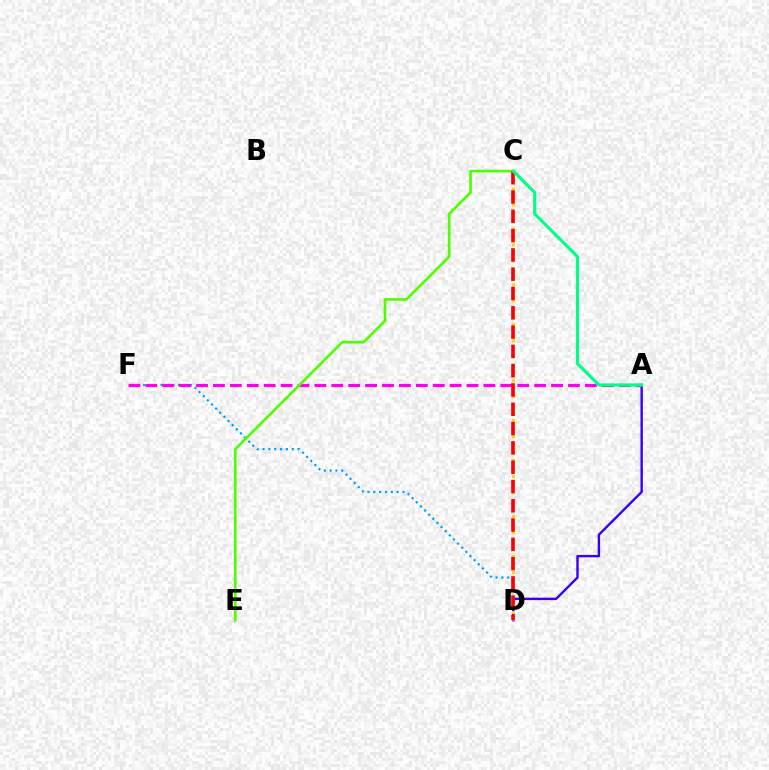{('D', 'F'): [{'color': '#009eff', 'line_style': 'dotted', 'thickness': 1.59}], ('A', 'D'): [{'color': '#3700ff', 'line_style': 'solid', 'thickness': 1.73}], ('A', 'F'): [{'color': '#ff00ed', 'line_style': 'dashed', 'thickness': 2.3}], ('C', 'D'): [{'color': '#ffd500', 'line_style': 'dotted', 'thickness': 2.17}, {'color': '#ff0000', 'line_style': 'dashed', 'thickness': 2.62}], ('C', 'E'): [{'color': '#4fff00', 'line_style': 'solid', 'thickness': 1.91}], ('A', 'C'): [{'color': '#00ff86', 'line_style': 'solid', 'thickness': 2.26}]}